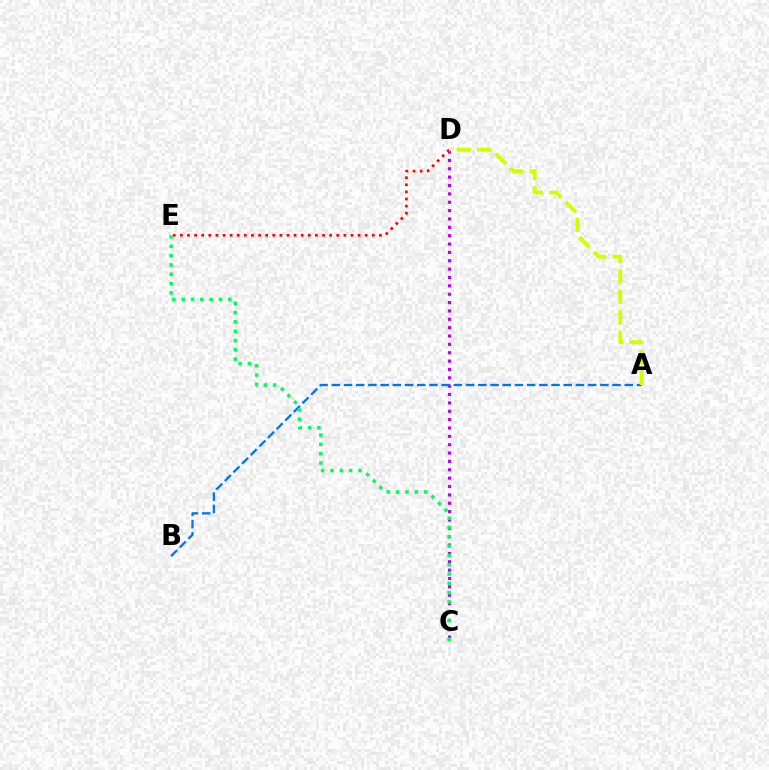{('C', 'D'): [{'color': '#b900ff', 'line_style': 'dotted', 'thickness': 2.27}], ('D', 'E'): [{'color': '#ff0000', 'line_style': 'dotted', 'thickness': 1.93}], ('A', 'B'): [{'color': '#0074ff', 'line_style': 'dashed', 'thickness': 1.66}], ('A', 'D'): [{'color': '#d1ff00', 'line_style': 'dashed', 'thickness': 2.78}], ('C', 'E'): [{'color': '#00ff5c', 'line_style': 'dotted', 'thickness': 2.53}]}